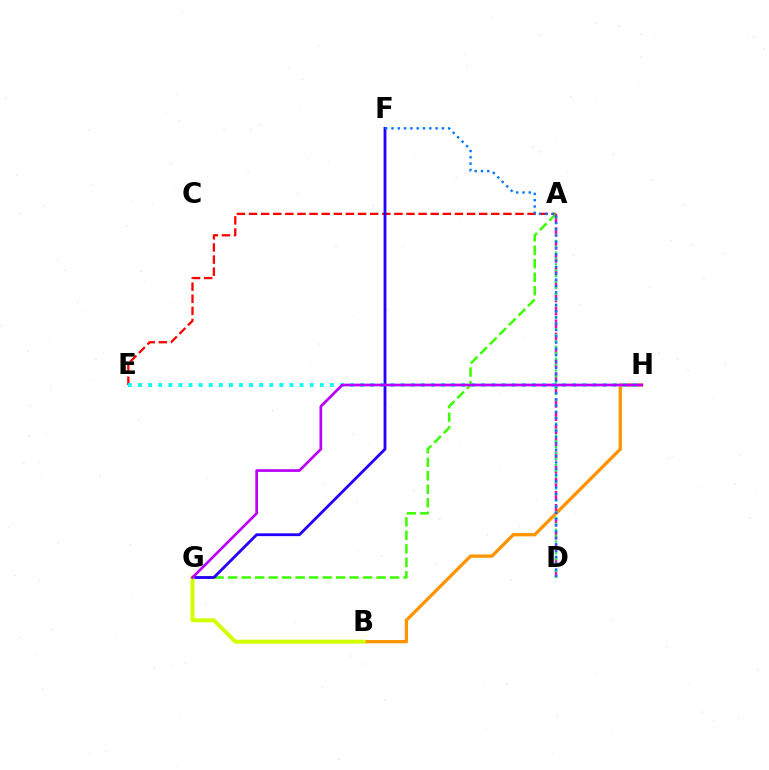{('A', 'E'): [{'color': '#ff0000', 'line_style': 'dashed', 'thickness': 1.65}], ('B', 'H'): [{'color': '#ff9400', 'line_style': 'solid', 'thickness': 2.37}], ('A', 'G'): [{'color': '#3dff00', 'line_style': 'dashed', 'thickness': 1.83}], ('A', 'D'): [{'color': '#ff00ac', 'line_style': 'dashed', 'thickness': 1.79}, {'color': '#00ff5c', 'line_style': 'dotted', 'thickness': 1.6}], ('F', 'G'): [{'color': '#2500ff', 'line_style': 'solid', 'thickness': 2.03}], ('B', 'G'): [{'color': '#d1ff00', 'line_style': 'solid', 'thickness': 2.84}], ('D', 'F'): [{'color': '#0074ff', 'line_style': 'dotted', 'thickness': 1.71}], ('E', 'H'): [{'color': '#00fff6', 'line_style': 'dotted', 'thickness': 2.74}], ('G', 'H'): [{'color': '#b900ff', 'line_style': 'solid', 'thickness': 1.94}]}